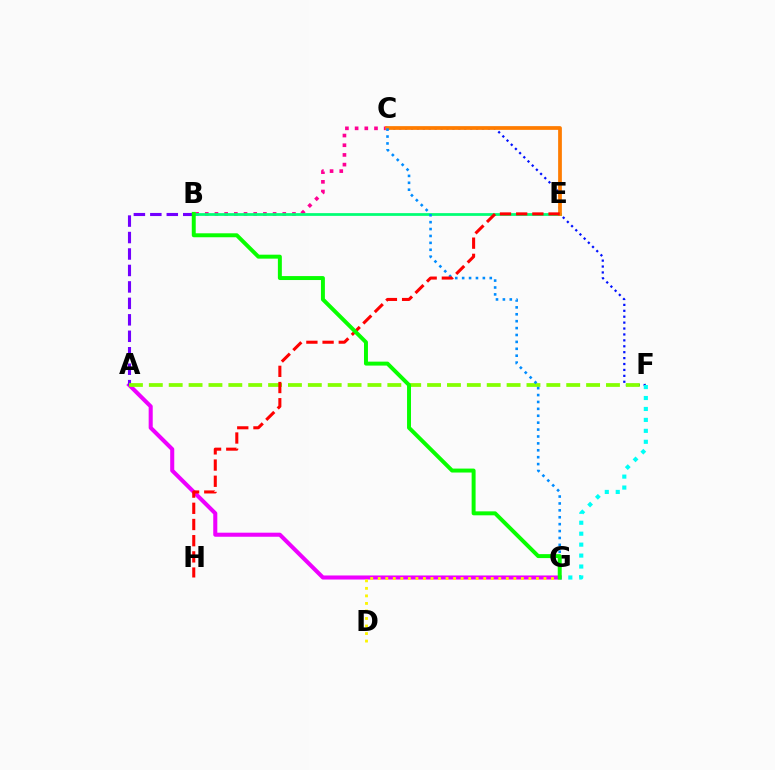{('C', 'F'): [{'color': '#0010ff', 'line_style': 'dotted', 'thickness': 1.61}], ('B', 'C'): [{'color': '#ff0094', 'line_style': 'dotted', 'thickness': 2.63}], ('A', 'G'): [{'color': '#ee00ff', 'line_style': 'solid', 'thickness': 2.92}], ('A', 'B'): [{'color': '#7200ff', 'line_style': 'dashed', 'thickness': 2.24}], ('B', 'E'): [{'color': '#00ff74', 'line_style': 'solid', 'thickness': 1.99}], ('D', 'G'): [{'color': '#fcf500', 'line_style': 'dotted', 'thickness': 2.05}], ('C', 'E'): [{'color': '#ff7c00', 'line_style': 'solid', 'thickness': 2.69}], ('A', 'F'): [{'color': '#84ff00', 'line_style': 'dashed', 'thickness': 2.7}], ('C', 'G'): [{'color': '#008cff', 'line_style': 'dotted', 'thickness': 1.88}], ('F', 'G'): [{'color': '#00fff6', 'line_style': 'dotted', 'thickness': 2.97}], ('E', 'H'): [{'color': '#ff0000', 'line_style': 'dashed', 'thickness': 2.2}], ('B', 'G'): [{'color': '#08ff00', 'line_style': 'solid', 'thickness': 2.85}]}